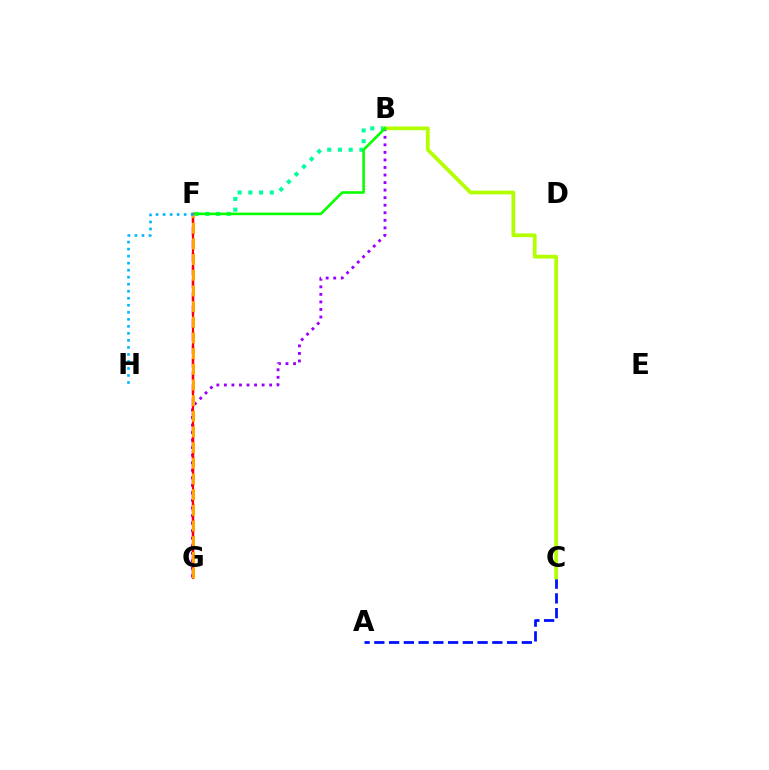{('A', 'C'): [{'color': '#0010ff', 'line_style': 'dashed', 'thickness': 2.0}], ('B', 'G'): [{'color': '#9b00ff', 'line_style': 'dotted', 'thickness': 2.05}], ('B', 'F'): [{'color': '#00ff9d', 'line_style': 'dotted', 'thickness': 2.92}, {'color': '#08ff00', 'line_style': 'solid', 'thickness': 1.89}], ('B', 'C'): [{'color': '#b3ff00', 'line_style': 'solid', 'thickness': 2.7}], ('F', 'G'): [{'color': '#ff00bd', 'line_style': 'dashed', 'thickness': 1.79}, {'color': '#ff0000', 'line_style': 'solid', 'thickness': 1.56}, {'color': '#ffa500', 'line_style': 'dashed', 'thickness': 2.13}], ('F', 'H'): [{'color': '#00b5ff', 'line_style': 'dotted', 'thickness': 1.91}]}